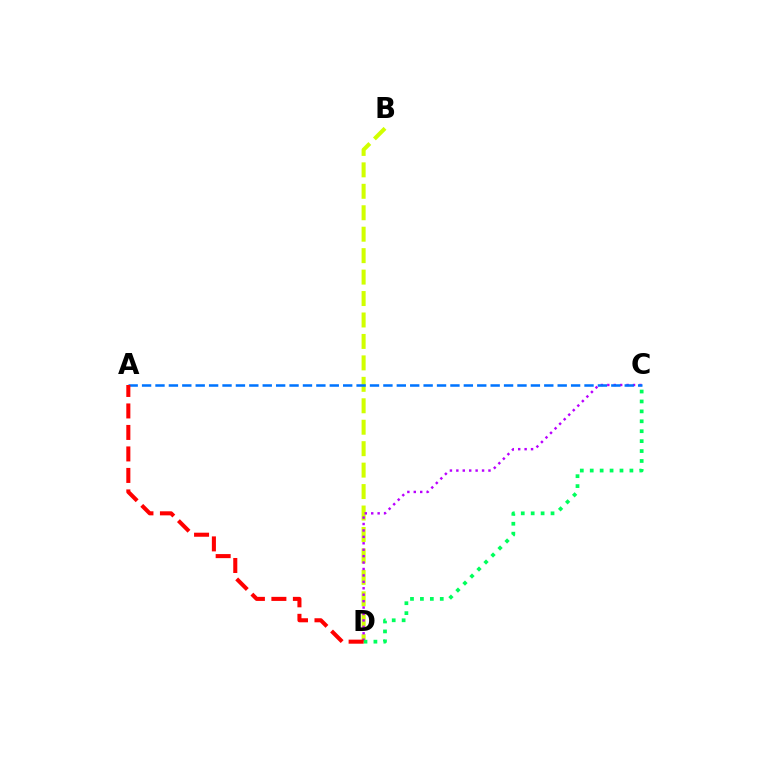{('B', 'D'): [{'color': '#d1ff00', 'line_style': 'dashed', 'thickness': 2.91}], ('C', 'D'): [{'color': '#b900ff', 'line_style': 'dotted', 'thickness': 1.75}, {'color': '#00ff5c', 'line_style': 'dotted', 'thickness': 2.7}], ('A', 'C'): [{'color': '#0074ff', 'line_style': 'dashed', 'thickness': 1.82}], ('A', 'D'): [{'color': '#ff0000', 'line_style': 'dashed', 'thickness': 2.92}]}